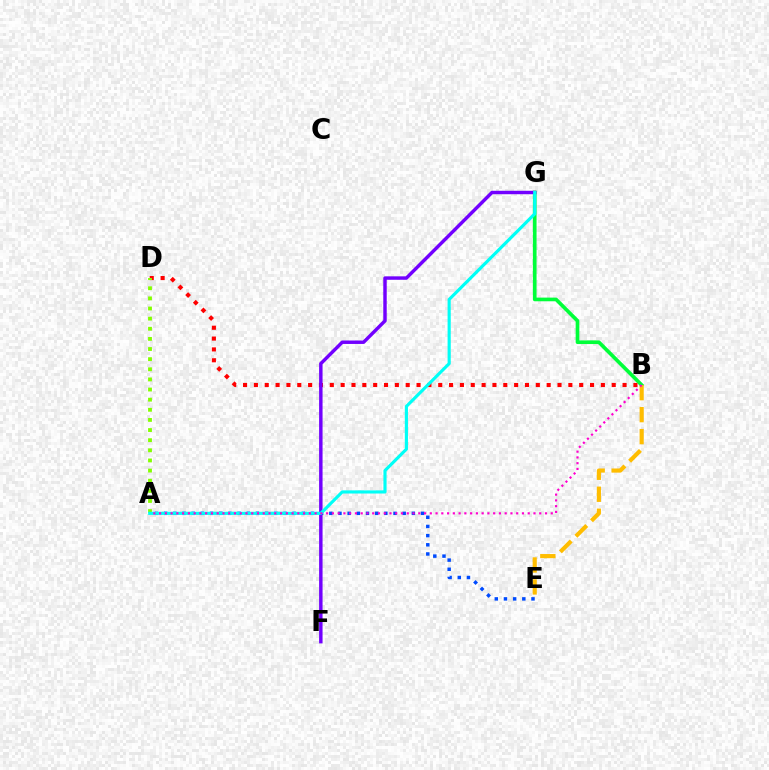{('B', 'G'): [{'color': '#00ff39', 'line_style': 'solid', 'thickness': 2.64}], ('B', 'D'): [{'color': '#ff0000', 'line_style': 'dotted', 'thickness': 2.95}], ('B', 'E'): [{'color': '#ffbd00', 'line_style': 'dashed', 'thickness': 2.98}], ('F', 'G'): [{'color': '#7200ff', 'line_style': 'solid', 'thickness': 2.48}], ('A', 'E'): [{'color': '#004bff', 'line_style': 'dotted', 'thickness': 2.49}], ('A', 'D'): [{'color': '#84ff00', 'line_style': 'dotted', 'thickness': 2.75}], ('A', 'G'): [{'color': '#00fff6', 'line_style': 'solid', 'thickness': 2.27}], ('A', 'B'): [{'color': '#ff00cf', 'line_style': 'dotted', 'thickness': 1.56}]}